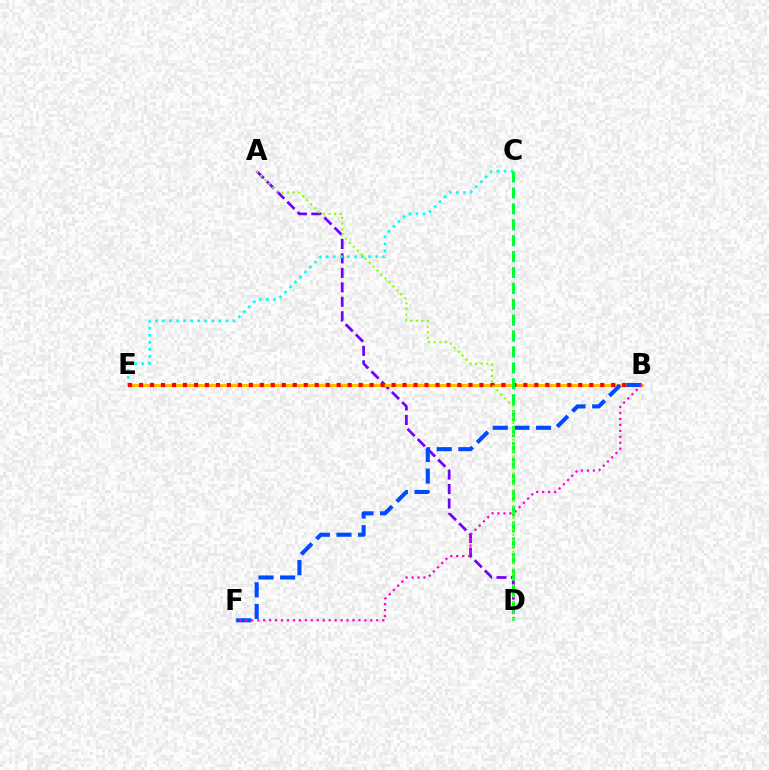{('A', 'D'): [{'color': '#7200ff', 'line_style': 'dashed', 'thickness': 1.97}, {'color': '#84ff00', 'line_style': 'dotted', 'thickness': 1.52}], ('C', 'E'): [{'color': '#00fff6', 'line_style': 'dotted', 'thickness': 1.92}], ('B', 'E'): [{'color': '#ffbd00', 'line_style': 'solid', 'thickness': 2.18}, {'color': '#ff0000', 'line_style': 'dotted', 'thickness': 2.98}], ('B', 'F'): [{'color': '#004bff', 'line_style': 'dashed', 'thickness': 2.94}, {'color': '#ff00cf', 'line_style': 'dotted', 'thickness': 1.62}], ('C', 'D'): [{'color': '#00ff39', 'line_style': 'dashed', 'thickness': 2.16}]}